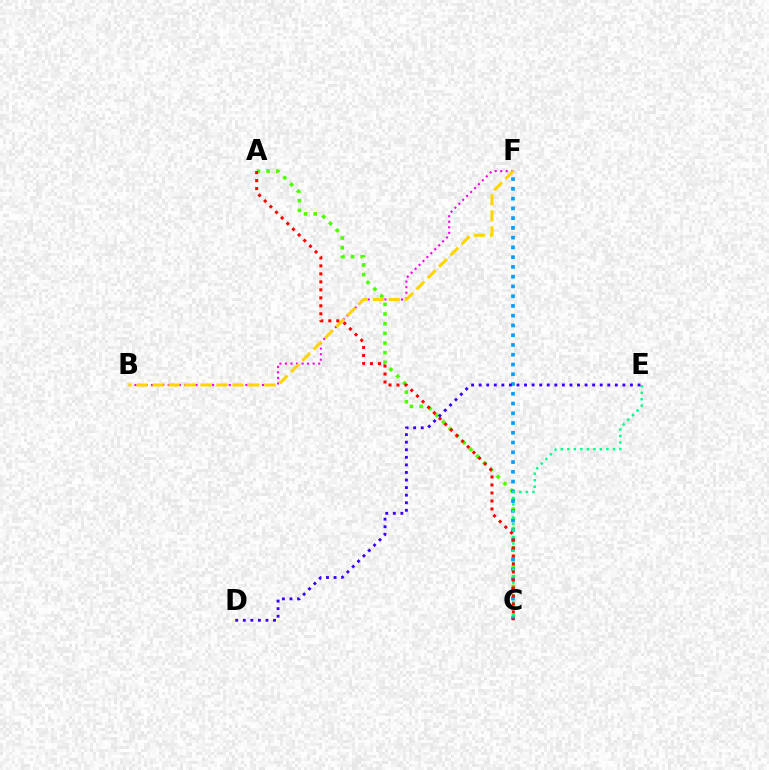{('A', 'C'): [{'color': '#4fff00', 'line_style': 'dotted', 'thickness': 2.62}, {'color': '#ff0000', 'line_style': 'dotted', 'thickness': 2.17}], ('C', 'F'): [{'color': '#009eff', 'line_style': 'dotted', 'thickness': 2.65}], ('B', 'F'): [{'color': '#ff00ed', 'line_style': 'dotted', 'thickness': 1.51}, {'color': '#ffd500', 'line_style': 'dashed', 'thickness': 2.17}], ('C', 'E'): [{'color': '#00ff86', 'line_style': 'dotted', 'thickness': 1.77}], ('D', 'E'): [{'color': '#3700ff', 'line_style': 'dotted', 'thickness': 2.06}]}